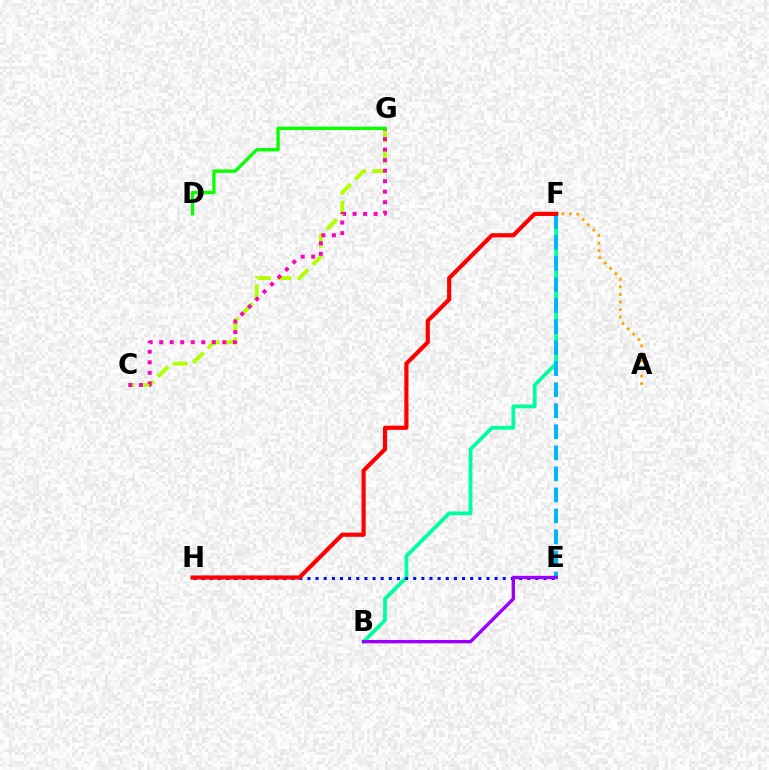{('A', 'F'): [{'color': '#ffa500', 'line_style': 'dotted', 'thickness': 2.05}], ('B', 'F'): [{'color': '#00ff9d', 'line_style': 'solid', 'thickness': 2.72}], ('E', 'H'): [{'color': '#0010ff', 'line_style': 'dotted', 'thickness': 2.21}], ('E', 'F'): [{'color': '#00b5ff', 'line_style': 'dashed', 'thickness': 2.86}], ('C', 'G'): [{'color': '#b3ff00', 'line_style': 'dashed', 'thickness': 2.79}, {'color': '#ff00bd', 'line_style': 'dotted', 'thickness': 2.86}], ('B', 'E'): [{'color': '#9b00ff', 'line_style': 'solid', 'thickness': 2.41}], ('D', 'G'): [{'color': '#08ff00', 'line_style': 'solid', 'thickness': 2.4}], ('F', 'H'): [{'color': '#ff0000', 'line_style': 'solid', 'thickness': 2.99}]}